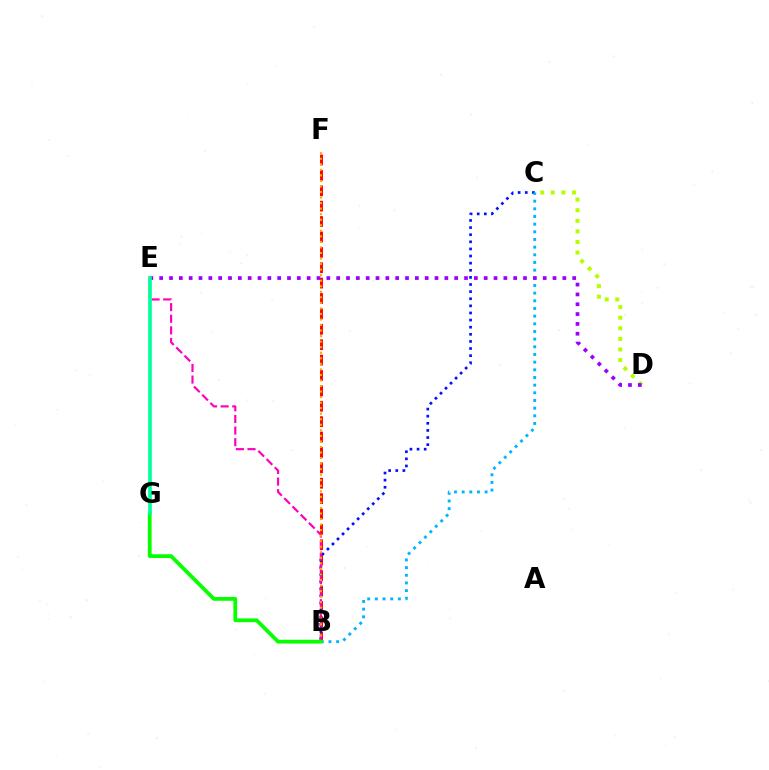{('C', 'D'): [{'color': '#b3ff00', 'line_style': 'dotted', 'thickness': 2.88}], ('B', 'F'): [{'color': '#ff0000', 'line_style': 'dashed', 'thickness': 2.09}, {'color': '#ffa500', 'line_style': 'dotted', 'thickness': 1.51}], ('B', 'C'): [{'color': '#0010ff', 'line_style': 'dotted', 'thickness': 1.93}, {'color': '#00b5ff', 'line_style': 'dotted', 'thickness': 2.08}], ('B', 'E'): [{'color': '#ff00bd', 'line_style': 'dashed', 'thickness': 1.58}], ('D', 'E'): [{'color': '#9b00ff', 'line_style': 'dotted', 'thickness': 2.67}], ('B', 'G'): [{'color': '#08ff00', 'line_style': 'solid', 'thickness': 2.72}], ('E', 'G'): [{'color': '#00ff9d', 'line_style': 'solid', 'thickness': 2.64}]}